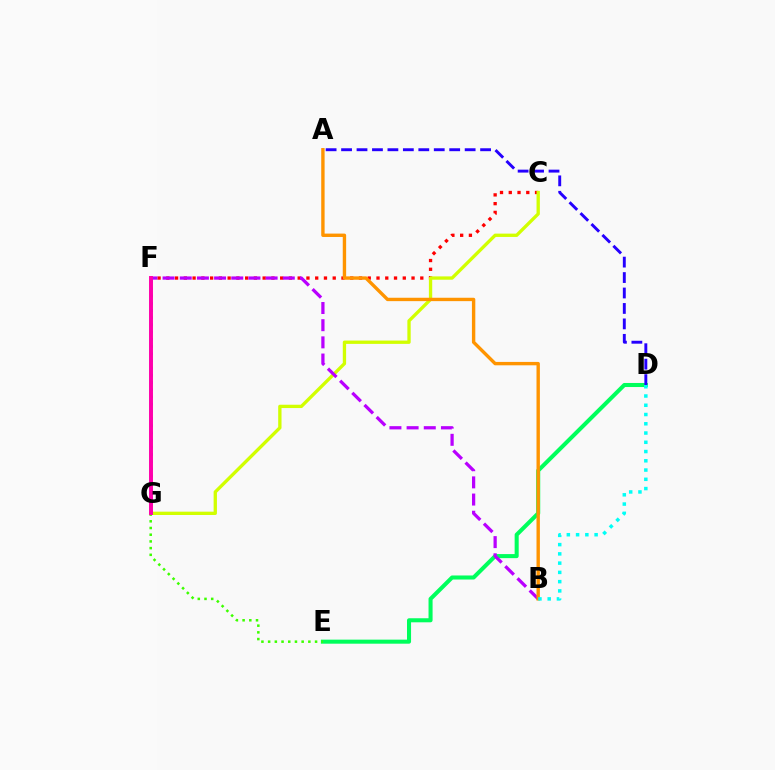{('C', 'F'): [{'color': '#ff0000', 'line_style': 'dotted', 'thickness': 2.38}], ('D', 'E'): [{'color': '#00ff5c', 'line_style': 'solid', 'thickness': 2.92}], ('C', 'G'): [{'color': '#d1ff00', 'line_style': 'solid', 'thickness': 2.39}], ('E', 'G'): [{'color': '#3dff00', 'line_style': 'dotted', 'thickness': 1.82}], ('B', 'F'): [{'color': '#b900ff', 'line_style': 'dashed', 'thickness': 2.33}], ('A', 'B'): [{'color': '#ff9400', 'line_style': 'solid', 'thickness': 2.44}], ('F', 'G'): [{'color': '#0074ff', 'line_style': 'dotted', 'thickness': 1.96}, {'color': '#ff00ac', 'line_style': 'solid', 'thickness': 2.84}], ('B', 'D'): [{'color': '#00fff6', 'line_style': 'dotted', 'thickness': 2.51}], ('A', 'D'): [{'color': '#2500ff', 'line_style': 'dashed', 'thickness': 2.1}]}